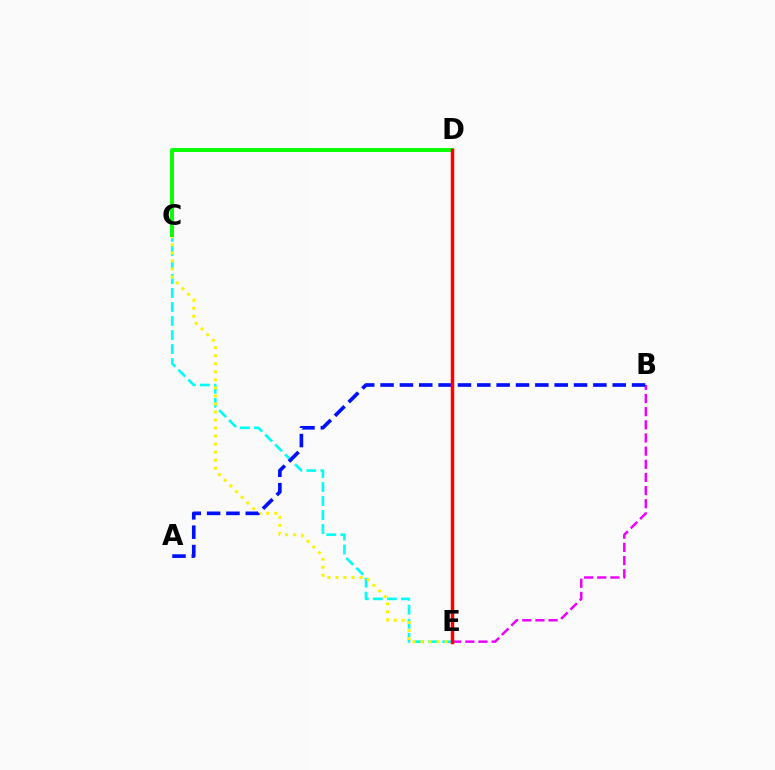{('C', 'E'): [{'color': '#00fff6', 'line_style': 'dashed', 'thickness': 1.9}, {'color': '#fcf500', 'line_style': 'dotted', 'thickness': 2.19}], ('B', 'E'): [{'color': '#ee00ff', 'line_style': 'dashed', 'thickness': 1.79}], ('C', 'D'): [{'color': '#08ff00', 'line_style': 'solid', 'thickness': 2.84}], ('A', 'B'): [{'color': '#0010ff', 'line_style': 'dashed', 'thickness': 2.63}], ('D', 'E'): [{'color': '#ff0000', 'line_style': 'solid', 'thickness': 2.51}]}